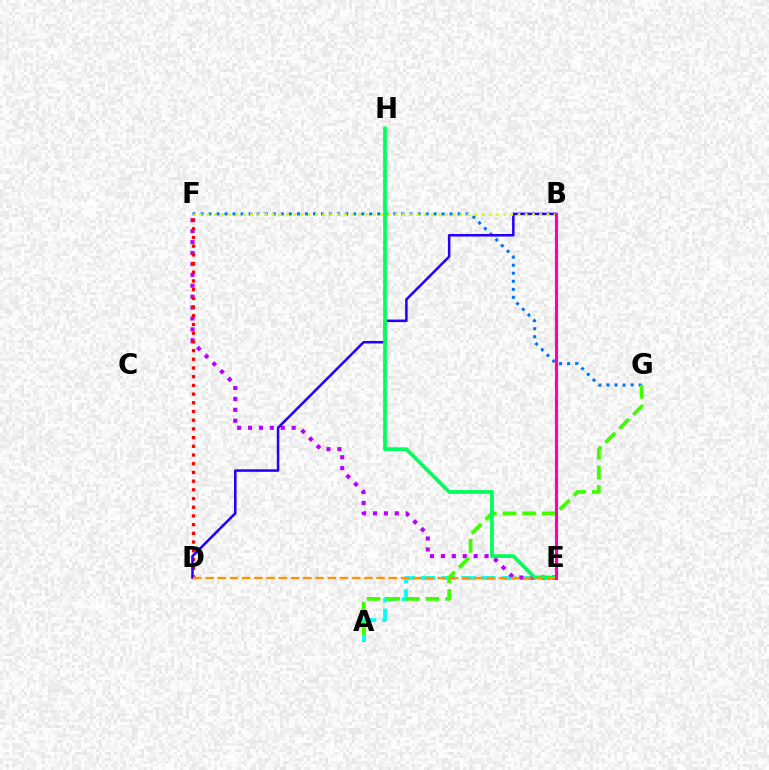{('A', 'E'): [{'color': '#00fff6', 'line_style': 'dashed', 'thickness': 2.74}], ('F', 'G'): [{'color': '#0074ff', 'line_style': 'dotted', 'thickness': 2.18}], ('E', 'F'): [{'color': '#b900ff', 'line_style': 'dotted', 'thickness': 2.96}], ('D', 'F'): [{'color': '#ff0000', 'line_style': 'dotted', 'thickness': 2.36}], ('B', 'D'): [{'color': '#2500ff', 'line_style': 'solid', 'thickness': 1.83}], ('A', 'G'): [{'color': '#3dff00', 'line_style': 'dashed', 'thickness': 2.67}], ('B', 'F'): [{'color': '#d1ff00', 'line_style': 'dotted', 'thickness': 1.96}], ('E', 'H'): [{'color': '#00ff5c', 'line_style': 'solid', 'thickness': 2.69}], ('D', 'E'): [{'color': '#ff9400', 'line_style': 'dashed', 'thickness': 1.66}], ('B', 'E'): [{'color': '#ff00ac', 'line_style': 'solid', 'thickness': 2.26}]}